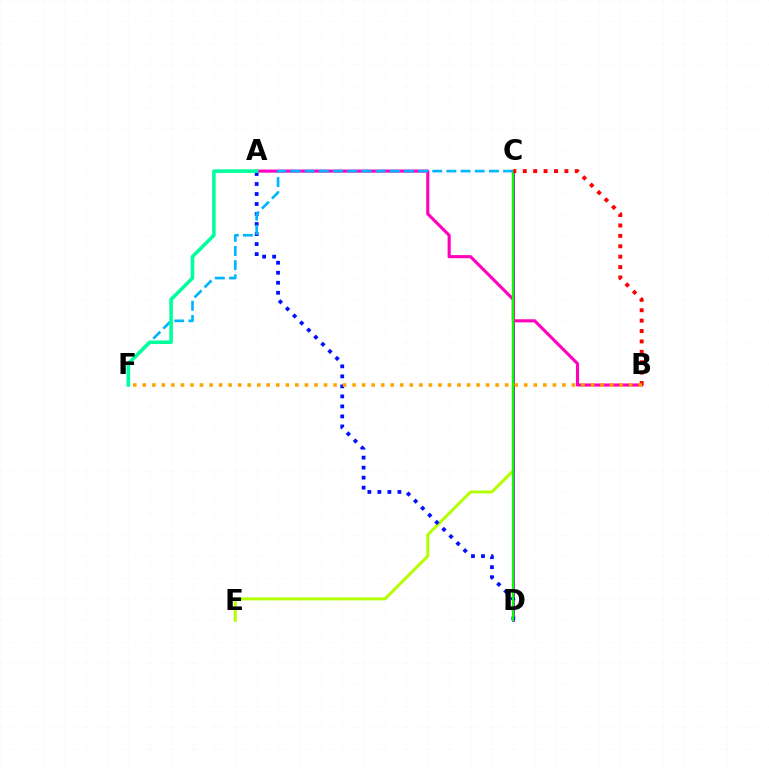{('C', 'E'): [{'color': '#b3ff00', 'line_style': 'solid', 'thickness': 2.16}], ('C', 'D'): [{'color': '#9b00ff', 'line_style': 'solid', 'thickness': 1.93}, {'color': '#08ff00', 'line_style': 'solid', 'thickness': 1.63}], ('A', 'B'): [{'color': '#ff00bd', 'line_style': 'solid', 'thickness': 2.24}], ('A', 'D'): [{'color': '#0010ff', 'line_style': 'dotted', 'thickness': 2.72}], ('C', 'F'): [{'color': '#00b5ff', 'line_style': 'dashed', 'thickness': 1.93}], ('A', 'F'): [{'color': '#00ff9d', 'line_style': 'solid', 'thickness': 2.57}], ('B', 'C'): [{'color': '#ff0000', 'line_style': 'dotted', 'thickness': 2.83}], ('B', 'F'): [{'color': '#ffa500', 'line_style': 'dotted', 'thickness': 2.59}]}